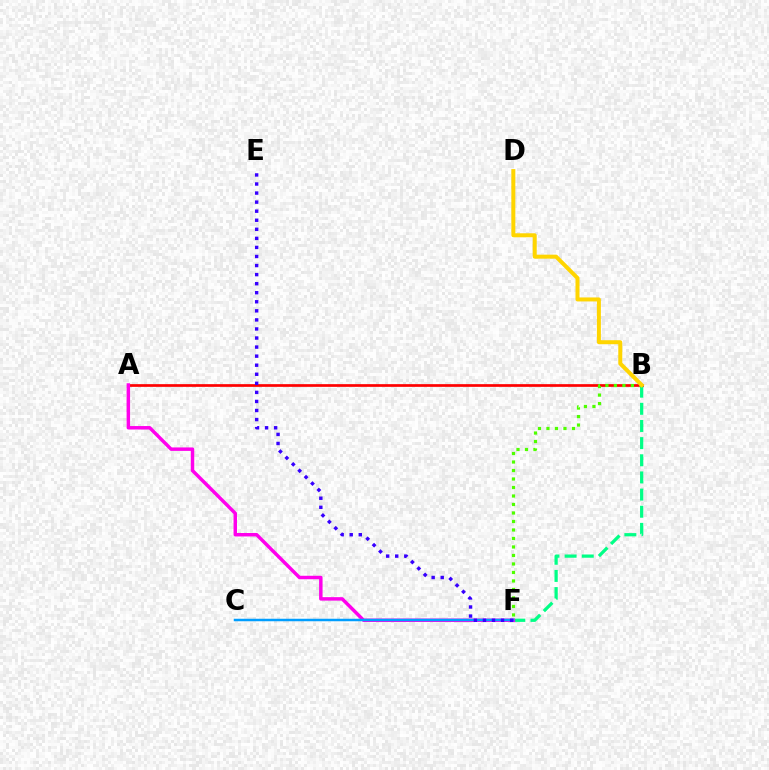{('A', 'B'): [{'color': '#ff0000', 'line_style': 'solid', 'thickness': 1.95}], ('B', 'F'): [{'color': '#00ff86', 'line_style': 'dashed', 'thickness': 2.33}, {'color': '#4fff00', 'line_style': 'dotted', 'thickness': 2.31}], ('B', 'D'): [{'color': '#ffd500', 'line_style': 'solid', 'thickness': 2.88}], ('A', 'F'): [{'color': '#ff00ed', 'line_style': 'solid', 'thickness': 2.49}], ('C', 'F'): [{'color': '#009eff', 'line_style': 'solid', 'thickness': 1.79}], ('E', 'F'): [{'color': '#3700ff', 'line_style': 'dotted', 'thickness': 2.46}]}